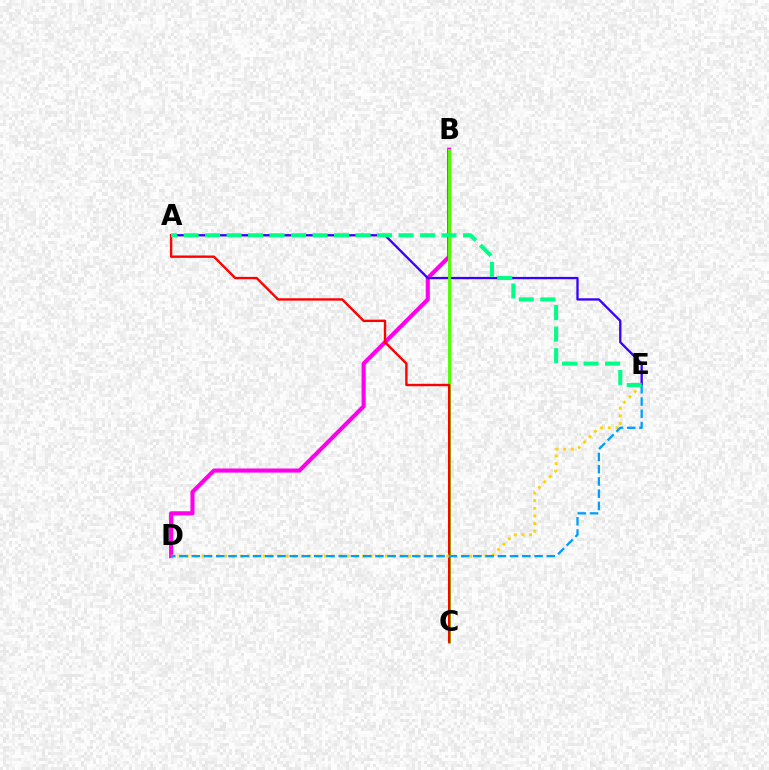{('B', 'D'): [{'color': '#ff00ed', 'line_style': 'solid', 'thickness': 2.96}], ('A', 'E'): [{'color': '#3700ff', 'line_style': 'solid', 'thickness': 1.67}, {'color': '#00ff86', 'line_style': 'dashed', 'thickness': 2.92}], ('B', 'C'): [{'color': '#4fff00', 'line_style': 'solid', 'thickness': 2.09}], ('A', 'C'): [{'color': '#ff0000', 'line_style': 'solid', 'thickness': 1.71}], ('D', 'E'): [{'color': '#ffd500', 'line_style': 'dotted', 'thickness': 2.08}, {'color': '#009eff', 'line_style': 'dashed', 'thickness': 1.66}]}